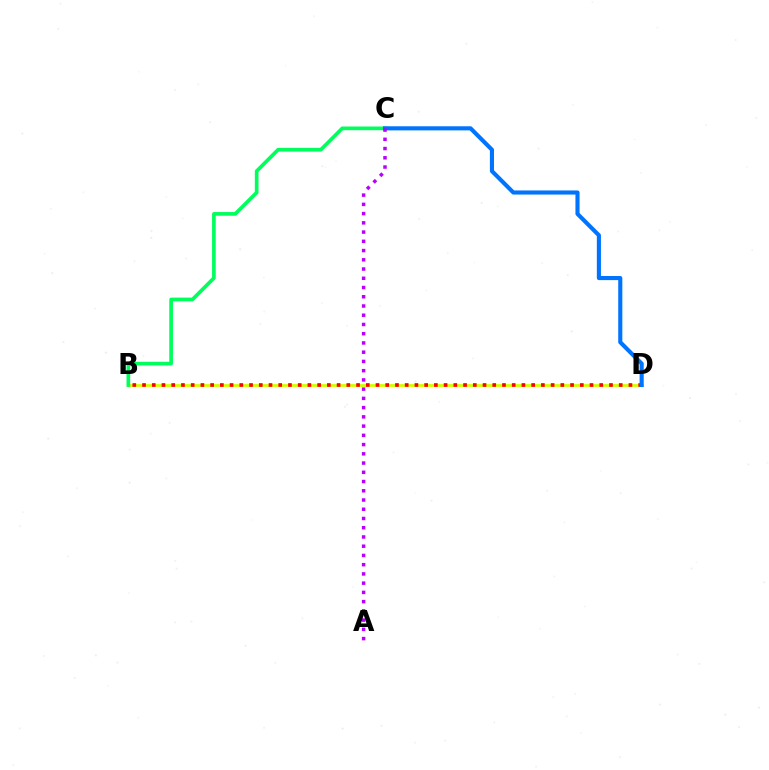{('B', 'D'): [{'color': '#d1ff00', 'line_style': 'solid', 'thickness': 1.99}, {'color': '#ff0000', 'line_style': 'dotted', 'thickness': 2.64}], ('B', 'C'): [{'color': '#00ff5c', 'line_style': 'solid', 'thickness': 2.65}], ('C', 'D'): [{'color': '#0074ff', 'line_style': 'solid', 'thickness': 2.96}], ('A', 'C'): [{'color': '#b900ff', 'line_style': 'dotted', 'thickness': 2.51}]}